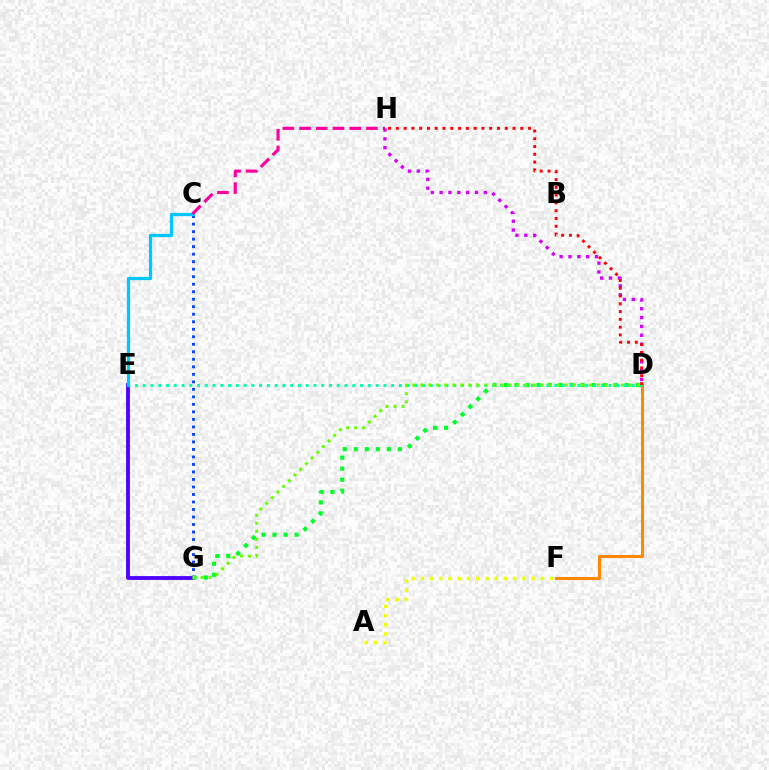{('D', 'F'): [{'color': '#ff8800', 'line_style': 'solid', 'thickness': 2.18}], ('D', 'H'): [{'color': '#d600ff', 'line_style': 'dotted', 'thickness': 2.4}, {'color': '#ff0000', 'line_style': 'dotted', 'thickness': 2.11}], ('E', 'G'): [{'color': '#4f00ff', 'line_style': 'solid', 'thickness': 2.76}], ('D', 'G'): [{'color': '#00ff27', 'line_style': 'dotted', 'thickness': 2.99}, {'color': '#66ff00', 'line_style': 'dotted', 'thickness': 2.18}], ('D', 'E'): [{'color': '#00ffaf', 'line_style': 'dotted', 'thickness': 2.11}], ('A', 'F'): [{'color': '#eeff00', 'line_style': 'dotted', 'thickness': 2.51}], ('C', 'G'): [{'color': '#003fff', 'line_style': 'dotted', 'thickness': 2.04}], ('C', 'E'): [{'color': '#00c7ff', 'line_style': 'solid', 'thickness': 2.34}], ('C', 'H'): [{'color': '#ff00a0', 'line_style': 'dashed', 'thickness': 2.27}]}